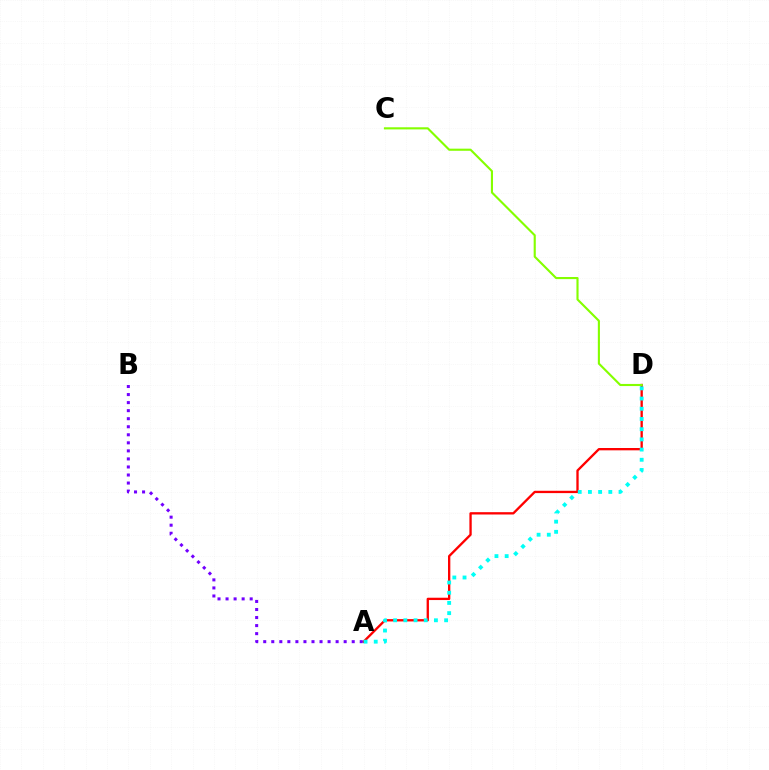{('A', 'D'): [{'color': '#ff0000', 'line_style': 'solid', 'thickness': 1.67}, {'color': '#00fff6', 'line_style': 'dotted', 'thickness': 2.77}], ('A', 'B'): [{'color': '#7200ff', 'line_style': 'dotted', 'thickness': 2.19}], ('C', 'D'): [{'color': '#84ff00', 'line_style': 'solid', 'thickness': 1.53}]}